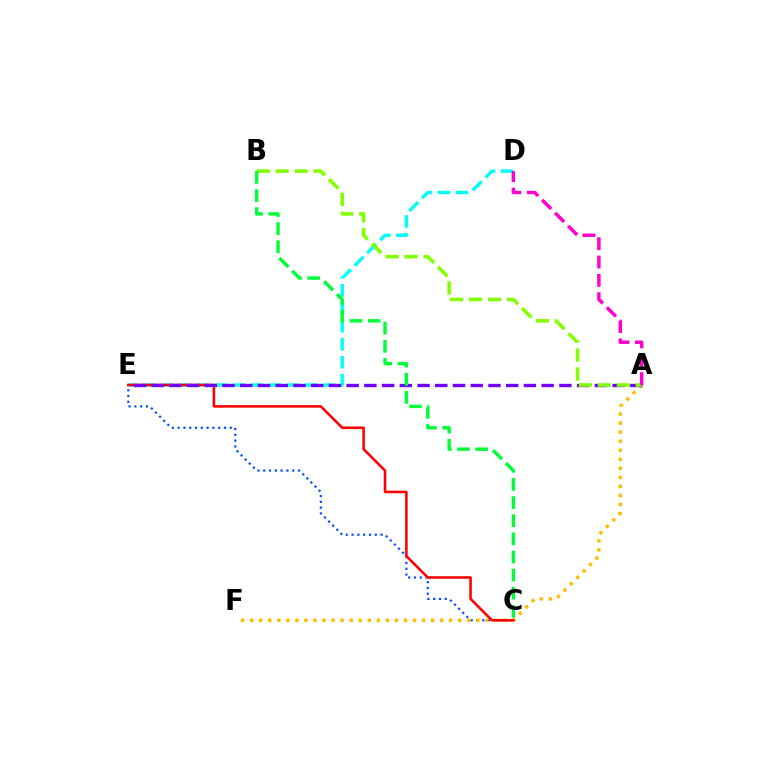{('C', 'E'): [{'color': '#004bff', 'line_style': 'dotted', 'thickness': 1.57}, {'color': '#ff0000', 'line_style': 'solid', 'thickness': 1.86}], ('D', 'E'): [{'color': '#00fff6', 'line_style': 'dashed', 'thickness': 2.44}], ('A', 'F'): [{'color': '#ffbd00', 'line_style': 'dotted', 'thickness': 2.46}], ('A', 'E'): [{'color': '#7200ff', 'line_style': 'dashed', 'thickness': 2.41}], ('A', 'B'): [{'color': '#84ff00', 'line_style': 'dashed', 'thickness': 2.57}], ('A', 'D'): [{'color': '#ff00cf', 'line_style': 'dashed', 'thickness': 2.49}], ('B', 'C'): [{'color': '#00ff39', 'line_style': 'dashed', 'thickness': 2.46}]}